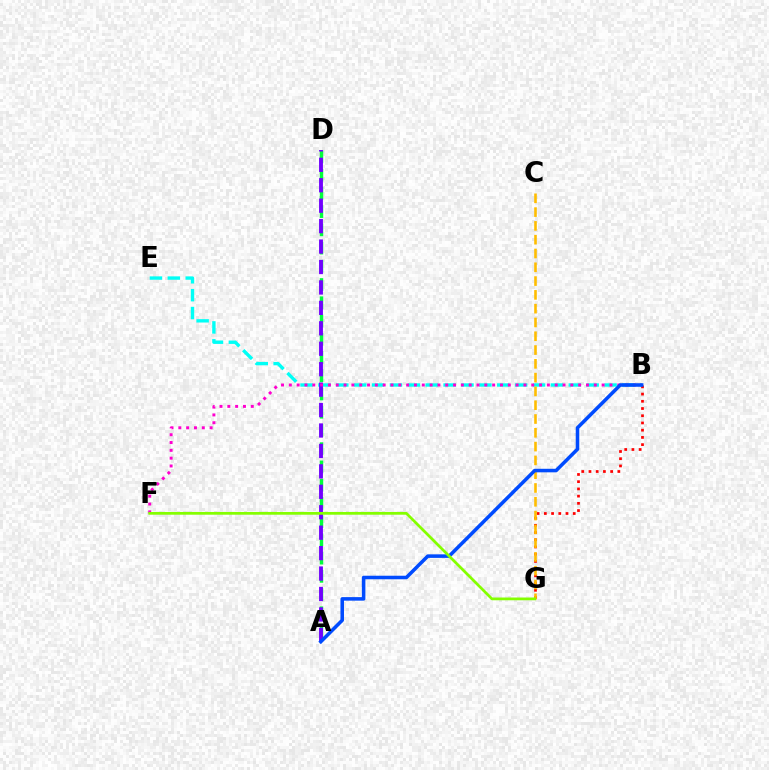{('B', 'E'): [{'color': '#00fff6', 'line_style': 'dashed', 'thickness': 2.43}], ('A', 'D'): [{'color': '#00ff39', 'line_style': 'dashed', 'thickness': 2.48}, {'color': '#7200ff', 'line_style': 'dashed', 'thickness': 2.78}], ('B', 'G'): [{'color': '#ff0000', 'line_style': 'dotted', 'thickness': 1.96}], ('B', 'F'): [{'color': '#ff00cf', 'line_style': 'dotted', 'thickness': 2.12}], ('C', 'G'): [{'color': '#ffbd00', 'line_style': 'dashed', 'thickness': 1.87}], ('A', 'B'): [{'color': '#004bff', 'line_style': 'solid', 'thickness': 2.55}], ('F', 'G'): [{'color': '#84ff00', 'line_style': 'solid', 'thickness': 1.98}]}